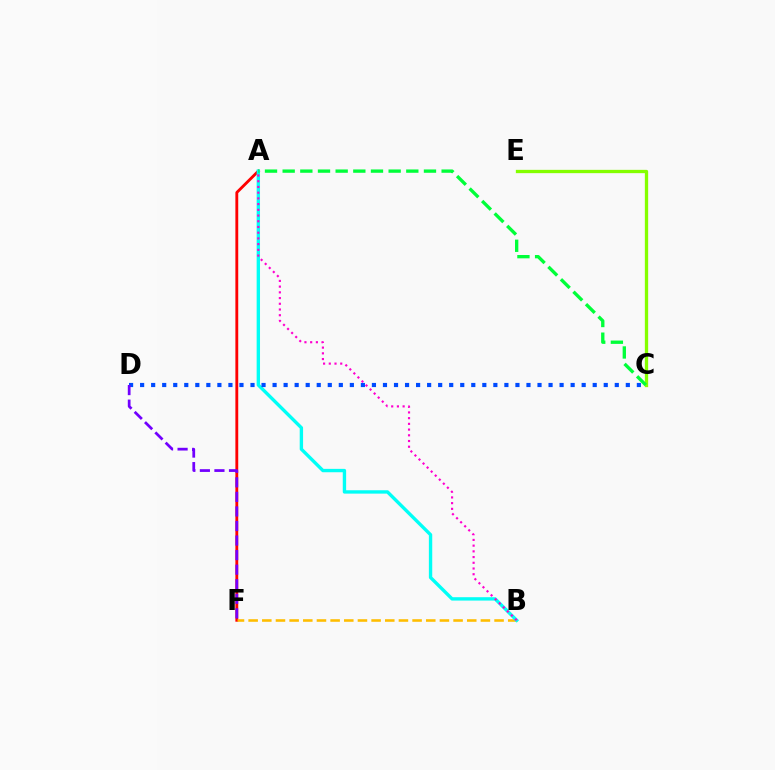{('A', 'F'): [{'color': '#ff0000', 'line_style': 'solid', 'thickness': 2.05}], ('B', 'F'): [{'color': '#ffbd00', 'line_style': 'dashed', 'thickness': 1.86}], ('C', 'E'): [{'color': '#84ff00', 'line_style': 'solid', 'thickness': 2.38}], ('A', 'B'): [{'color': '#00fff6', 'line_style': 'solid', 'thickness': 2.42}, {'color': '#ff00cf', 'line_style': 'dotted', 'thickness': 1.55}], ('C', 'D'): [{'color': '#004bff', 'line_style': 'dotted', 'thickness': 3.0}], ('A', 'C'): [{'color': '#00ff39', 'line_style': 'dashed', 'thickness': 2.4}], ('D', 'F'): [{'color': '#7200ff', 'line_style': 'dashed', 'thickness': 1.98}]}